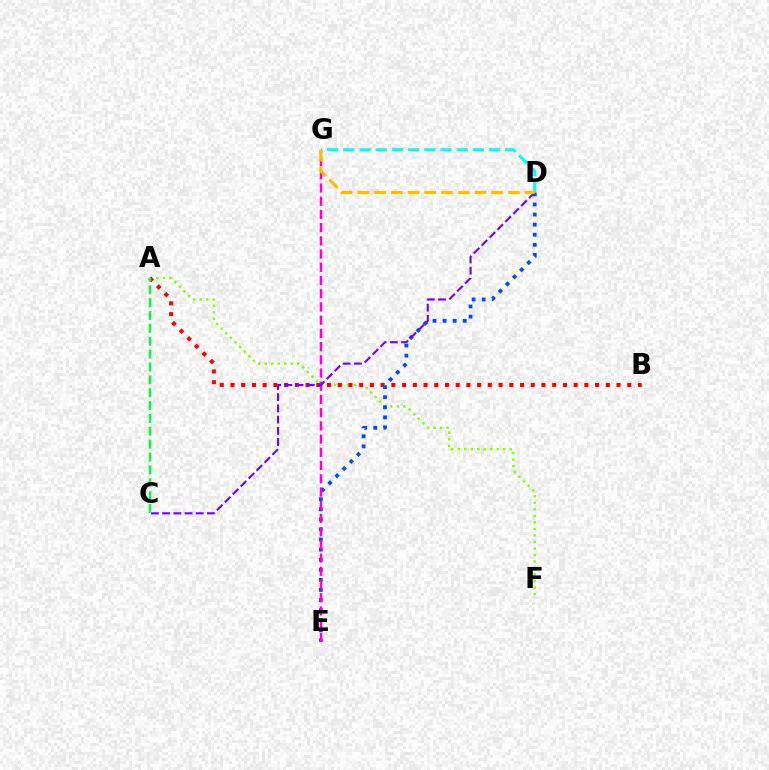{('A', 'F'): [{'color': '#84ff00', 'line_style': 'dotted', 'thickness': 1.77}], ('A', 'B'): [{'color': '#ff0000', 'line_style': 'dotted', 'thickness': 2.91}], ('D', 'E'): [{'color': '#004bff', 'line_style': 'dotted', 'thickness': 2.74}], ('E', 'G'): [{'color': '#ff00cf', 'line_style': 'dashed', 'thickness': 1.8}], ('C', 'D'): [{'color': '#7200ff', 'line_style': 'dashed', 'thickness': 1.52}], ('A', 'C'): [{'color': '#00ff39', 'line_style': 'dashed', 'thickness': 1.75}], ('D', 'G'): [{'color': '#00fff6', 'line_style': 'dashed', 'thickness': 2.2}, {'color': '#ffbd00', 'line_style': 'dashed', 'thickness': 2.27}]}